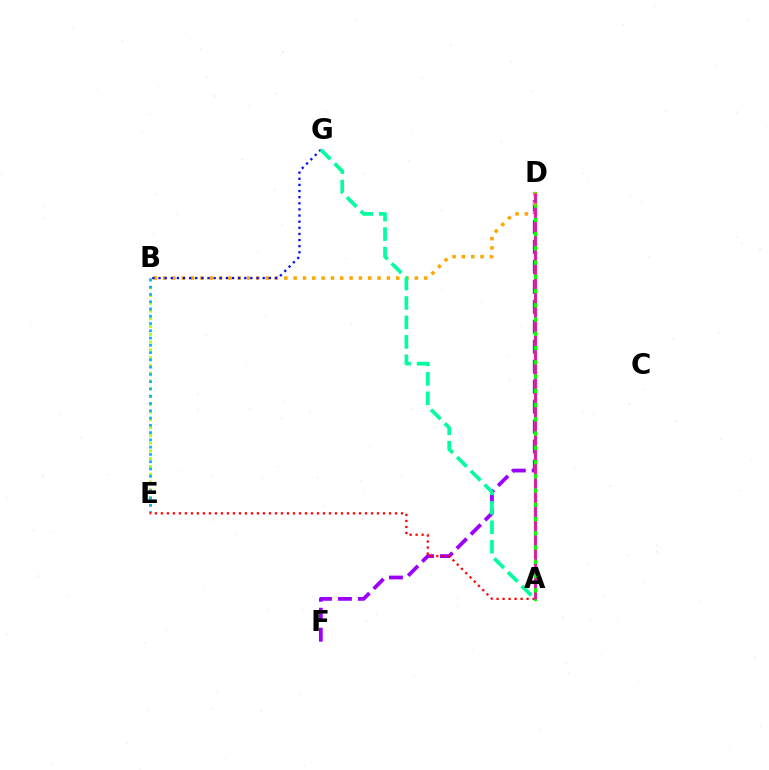{('B', 'E'): [{'color': '#b3ff00', 'line_style': 'dotted', 'thickness': 2.11}, {'color': '#00b5ff', 'line_style': 'dotted', 'thickness': 1.98}], ('D', 'F'): [{'color': '#9b00ff', 'line_style': 'dashed', 'thickness': 2.71}], ('A', 'E'): [{'color': '#ff0000', 'line_style': 'dotted', 'thickness': 1.63}], ('A', 'D'): [{'color': '#08ff00', 'line_style': 'solid', 'thickness': 2.37}, {'color': '#ff00bd', 'line_style': 'dashed', 'thickness': 1.94}], ('B', 'D'): [{'color': '#ffa500', 'line_style': 'dotted', 'thickness': 2.53}], ('B', 'G'): [{'color': '#0010ff', 'line_style': 'dotted', 'thickness': 1.66}], ('A', 'G'): [{'color': '#00ff9d', 'line_style': 'dashed', 'thickness': 2.64}]}